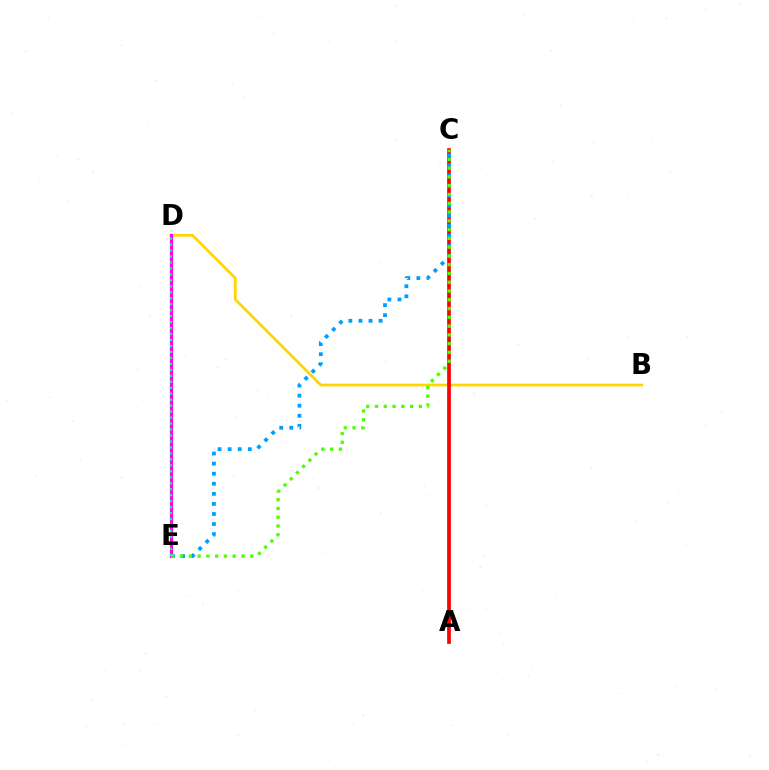{('A', 'C'): [{'color': '#3700ff', 'line_style': 'solid', 'thickness': 1.59}, {'color': '#ff0000', 'line_style': 'solid', 'thickness': 2.64}], ('B', 'D'): [{'color': '#ffd500', 'line_style': 'solid', 'thickness': 1.95}], ('D', 'E'): [{'color': '#ff00ed', 'line_style': 'solid', 'thickness': 2.29}, {'color': '#00ff86', 'line_style': 'dotted', 'thickness': 1.62}], ('C', 'E'): [{'color': '#009eff', 'line_style': 'dotted', 'thickness': 2.74}, {'color': '#4fff00', 'line_style': 'dotted', 'thickness': 2.38}]}